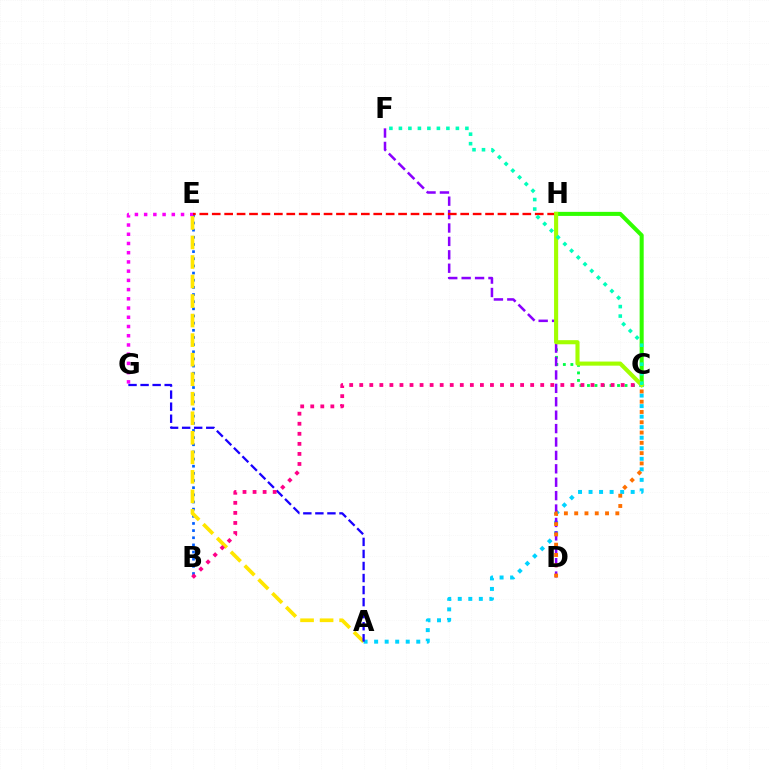{('C', 'H'): [{'color': '#00ff45', 'line_style': 'dotted', 'thickness': 2.04}, {'color': '#31ff00', 'line_style': 'solid', 'thickness': 2.92}, {'color': '#a2ff00', 'line_style': 'solid', 'thickness': 2.95}], ('B', 'E'): [{'color': '#005dff', 'line_style': 'dotted', 'thickness': 1.94}], ('E', 'G'): [{'color': '#fa00f9', 'line_style': 'dotted', 'thickness': 2.51}], ('A', 'C'): [{'color': '#00d3ff', 'line_style': 'dotted', 'thickness': 2.86}], ('D', 'F'): [{'color': '#8a00ff', 'line_style': 'dashed', 'thickness': 1.82}], ('A', 'E'): [{'color': '#ffe600', 'line_style': 'dashed', 'thickness': 2.65}], ('C', 'D'): [{'color': '#ff7000', 'line_style': 'dotted', 'thickness': 2.79}], ('A', 'G'): [{'color': '#1900ff', 'line_style': 'dashed', 'thickness': 1.64}], ('E', 'H'): [{'color': '#ff0000', 'line_style': 'dashed', 'thickness': 1.69}], ('B', 'C'): [{'color': '#ff0088', 'line_style': 'dotted', 'thickness': 2.73}], ('C', 'F'): [{'color': '#00ffbb', 'line_style': 'dotted', 'thickness': 2.58}]}